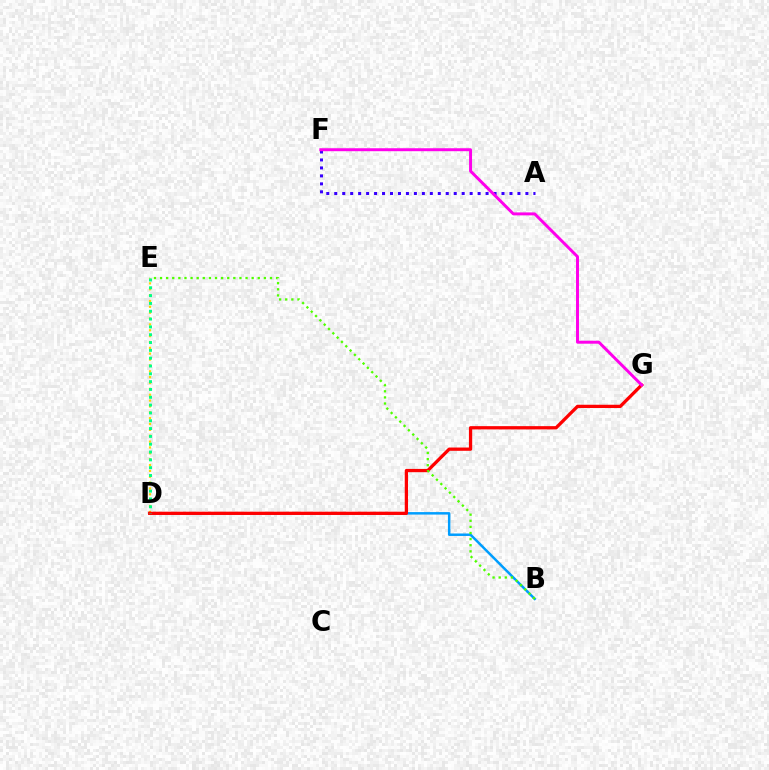{('B', 'D'): [{'color': '#009eff', 'line_style': 'solid', 'thickness': 1.79}], ('D', 'E'): [{'color': '#ffd500', 'line_style': 'dotted', 'thickness': 1.59}, {'color': '#00ff86', 'line_style': 'dotted', 'thickness': 2.12}], ('D', 'G'): [{'color': '#ff0000', 'line_style': 'solid', 'thickness': 2.36}], ('A', 'F'): [{'color': '#3700ff', 'line_style': 'dotted', 'thickness': 2.16}], ('F', 'G'): [{'color': '#ff00ed', 'line_style': 'solid', 'thickness': 2.13}], ('B', 'E'): [{'color': '#4fff00', 'line_style': 'dotted', 'thickness': 1.66}]}